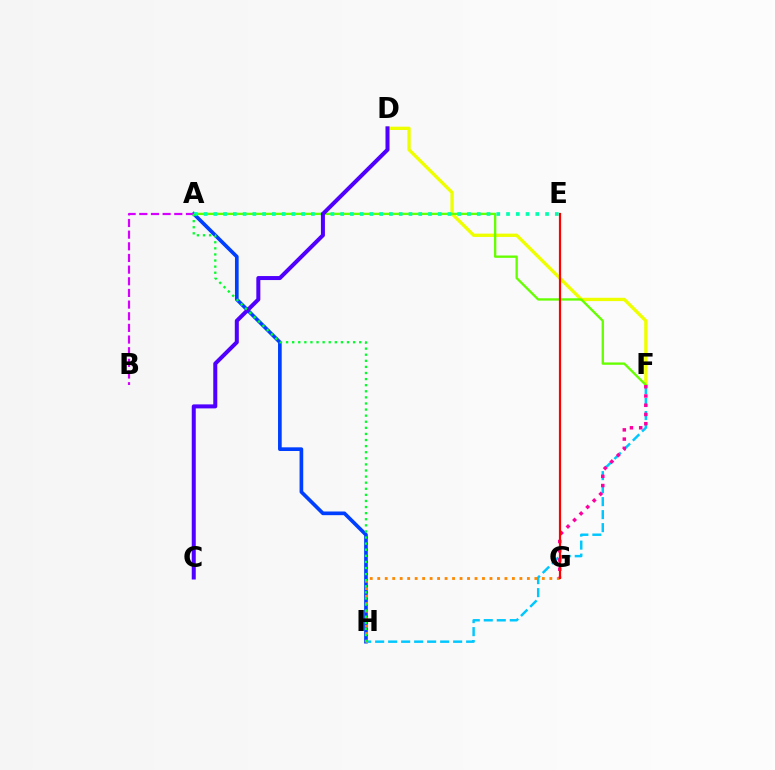{('A', 'H'): [{'color': '#003fff', 'line_style': 'solid', 'thickness': 2.65}, {'color': '#00ff27', 'line_style': 'dotted', 'thickness': 1.66}], ('F', 'H'): [{'color': '#00c7ff', 'line_style': 'dashed', 'thickness': 1.77}], ('D', 'F'): [{'color': '#eeff00', 'line_style': 'solid', 'thickness': 2.39}], ('A', 'F'): [{'color': '#66ff00', 'line_style': 'solid', 'thickness': 1.68}], ('A', 'E'): [{'color': '#00ffaf', 'line_style': 'dotted', 'thickness': 2.65}], ('G', 'H'): [{'color': '#ff8800', 'line_style': 'dotted', 'thickness': 2.03}], ('C', 'D'): [{'color': '#4f00ff', 'line_style': 'solid', 'thickness': 2.89}], ('F', 'G'): [{'color': '#ff00a0', 'line_style': 'dotted', 'thickness': 2.51}], ('A', 'B'): [{'color': '#d600ff', 'line_style': 'dashed', 'thickness': 1.58}], ('E', 'G'): [{'color': '#ff0000', 'line_style': 'solid', 'thickness': 1.58}]}